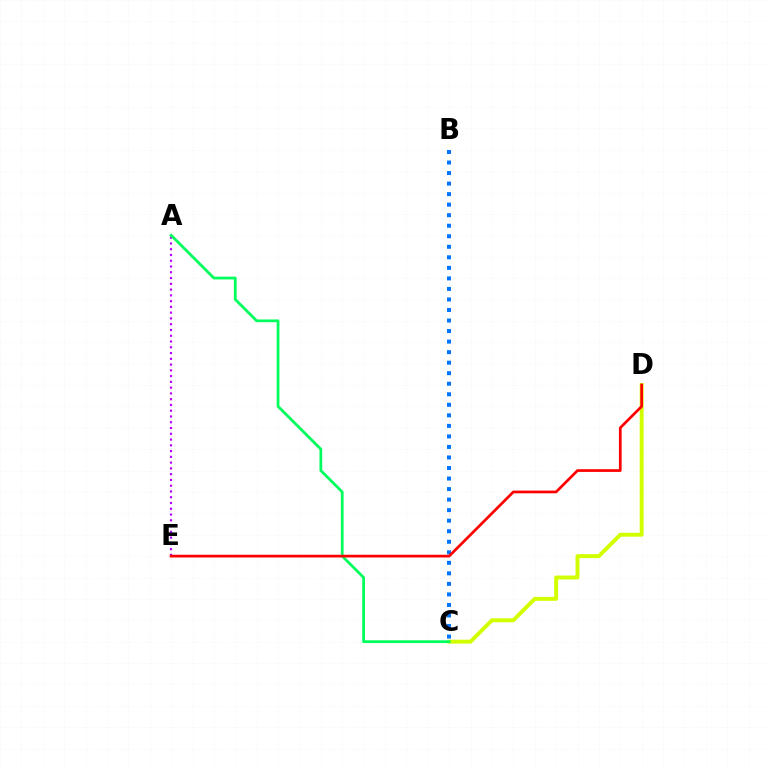{('B', 'C'): [{'color': '#0074ff', 'line_style': 'dotted', 'thickness': 2.86}], ('A', 'E'): [{'color': '#b900ff', 'line_style': 'dotted', 'thickness': 1.57}], ('C', 'D'): [{'color': '#d1ff00', 'line_style': 'solid', 'thickness': 2.82}], ('A', 'C'): [{'color': '#00ff5c', 'line_style': 'solid', 'thickness': 1.99}], ('D', 'E'): [{'color': '#ff0000', 'line_style': 'solid', 'thickness': 1.95}]}